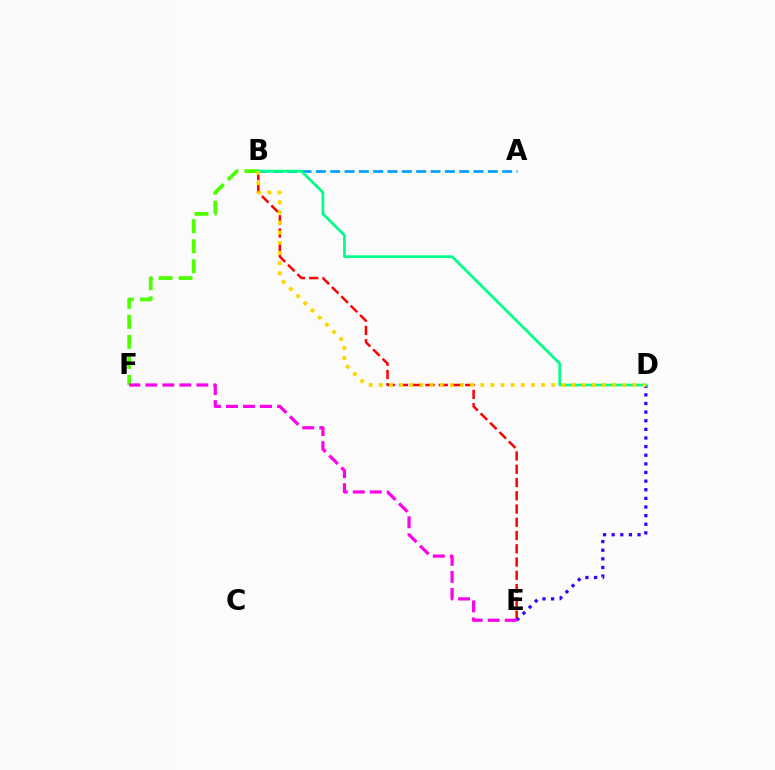{('B', 'E'): [{'color': '#ff0000', 'line_style': 'dashed', 'thickness': 1.8}], ('D', 'E'): [{'color': '#3700ff', 'line_style': 'dotted', 'thickness': 2.34}], ('A', 'B'): [{'color': '#009eff', 'line_style': 'dashed', 'thickness': 1.95}], ('B', 'F'): [{'color': '#4fff00', 'line_style': 'dashed', 'thickness': 2.72}], ('B', 'D'): [{'color': '#00ff86', 'line_style': 'solid', 'thickness': 1.97}, {'color': '#ffd500', 'line_style': 'dotted', 'thickness': 2.76}], ('E', 'F'): [{'color': '#ff00ed', 'line_style': 'dashed', 'thickness': 2.31}]}